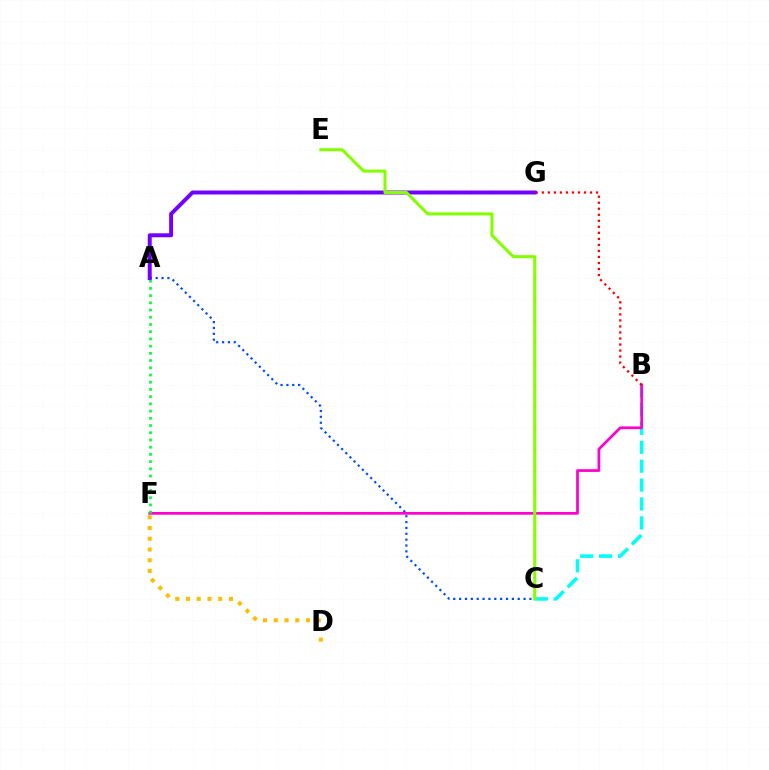{('B', 'C'): [{'color': '#00fff6', 'line_style': 'dashed', 'thickness': 2.57}], ('A', 'C'): [{'color': '#004bff', 'line_style': 'dotted', 'thickness': 1.59}], ('B', 'F'): [{'color': '#ff00cf', 'line_style': 'solid', 'thickness': 1.97}], ('B', 'G'): [{'color': '#ff0000', 'line_style': 'dotted', 'thickness': 1.64}], ('A', 'F'): [{'color': '#00ff39', 'line_style': 'dotted', 'thickness': 1.96}], ('A', 'G'): [{'color': '#7200ff', 'line_style': 'solid', 'thickness': 2.85}], ('D', 'F'): [{'color': '#ffbd00', 'line_style': 'dotted', 'thickness': 2.92}], ('C', 'E'): [{'color': '#84ff00', 'line_style': 'solid', 'thickness': 2.2}]}